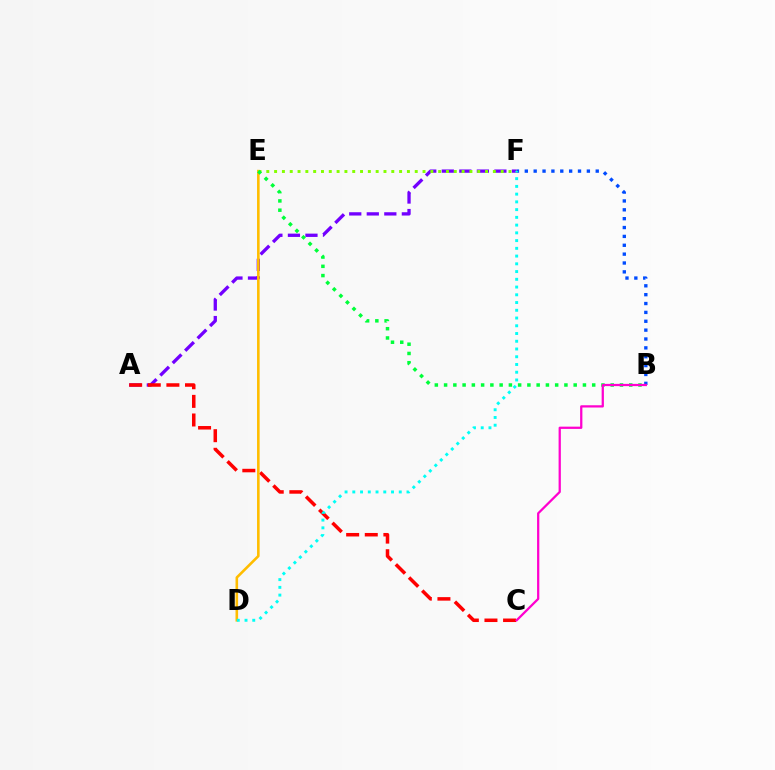{('A', 'F'): [{'color': '#7200ff', 'line_style': 'dashed', 'thickness': 2.38}], ('A', 'C'): [{'color': '#ff0000', 'line_style': 'dashed', 'thickness': 2.53}], ('D', 'E'): [{'color': '#ffbd00', 'line_style': 'solid', 'thickness': 1.87}], ('E', 'F'): [{'color': '#84ff00', 'line_style': 'dotted', 'thickness': 2.12}], ('B', 'F'): [{'color': '#004bff', 'line_style': 'dotted', 'thickness': 2.41}], ('B', 'E'): [{'color': '#00ff39', 'line_style': 'dotted', 'thickness': 2.52}], ('B', 'C'): [{'color': '#ff00cf', 'line_style': 'solid', 'thickness': 1.62}], ('D', 'F'): [{'color': '#00fff6', 'line_style': 'dotted', 'thickness': 2.1}]}